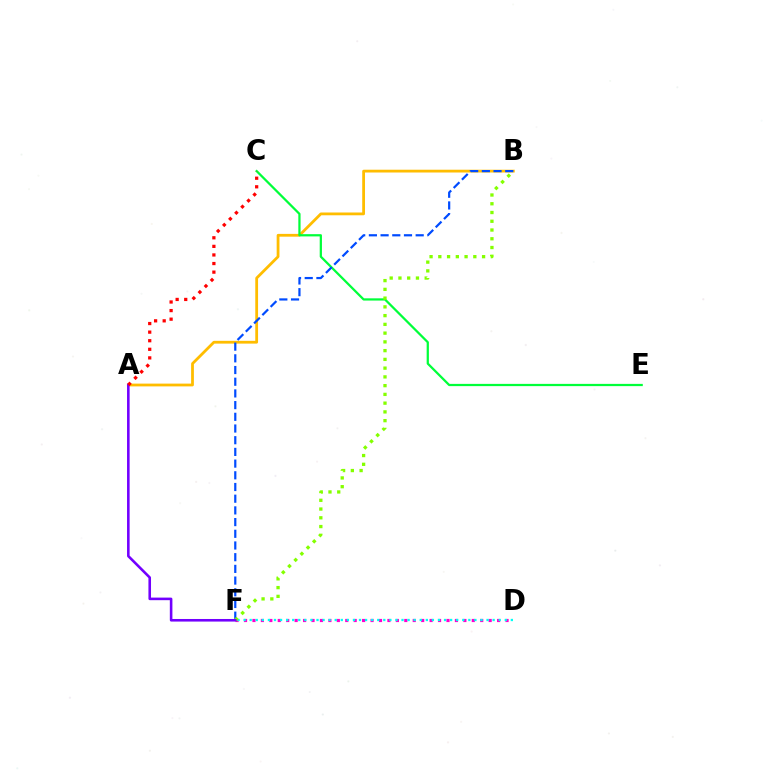{('A', 'B'): [{'color': '#ffbd00', 'line_style': 'solid', 'thickness': 2.0}], ('C', 'E'): [{'color': '#00ff39', 'line_style': 'solid', 'thickness': 1.61}], ('D', 'F'): [{'color': '#ff00cf', 'line_style': 'dotted', 'thickness': 2.29}, {'color': '#00fff6', 'line_style': 'dotted', 'thickness': 1.65}], ('B', 'F'): [{'color': '#004bff', 'line_style': 'dashed', 'thickness': 1.59}, {'color': '#84ff00', 'line_style': 'dotted', 'thickness': 2.38}], ('A', 'F'): [{'color': '#7200ff', 'line_style': 'solid', 'thickness': 1.86}], ('A', 'C'): [{'color': '#ff0000', 'line_style': 'dotted', 'thickness': 2.33}]}